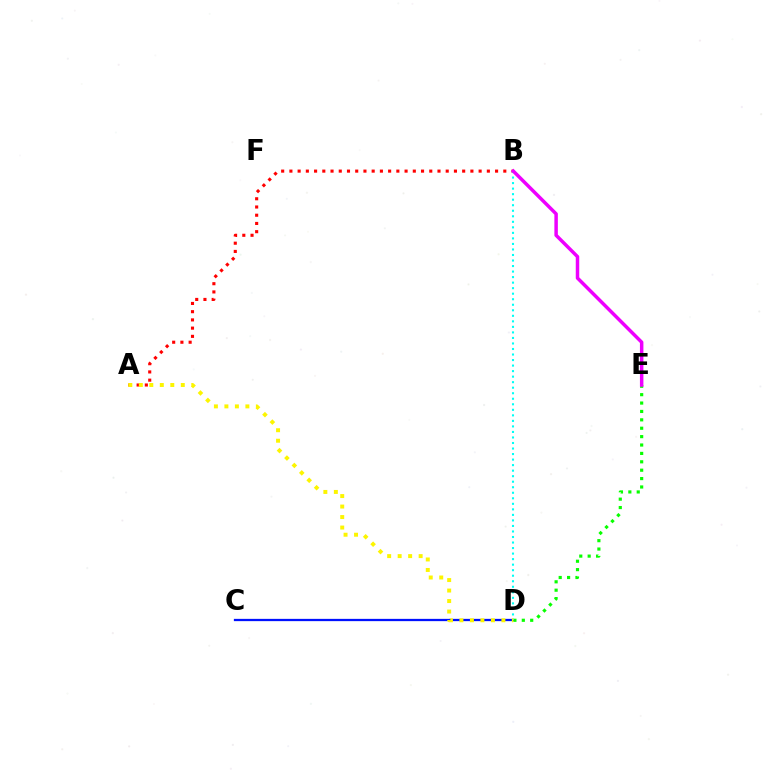{('A', 'B'): [{'color': '#ff0000', 'line_style': 'dotted', 'thickness': 2.24}], ('C', 'D'): [{'color': '#0010ff', 'line_style': 'solid', 'thickness': 1.64}], ('D', 'E'): [{'color': '#08ff00', 'line_style': 'dotted', 'thickness': 2.28}], ('B', 'D'): [{'color': '#00fff6', 'line_style': 'dotted', 'thickness': 1.5}], ('A', 'D'): [{'color': '#fcf500', 'line_style': 'dotted', 'thickness': 2.85}], ('B', 'E'): [{'color': '#ee00ff', 'line_style': 'solid', 'thickness': 2.5}]}